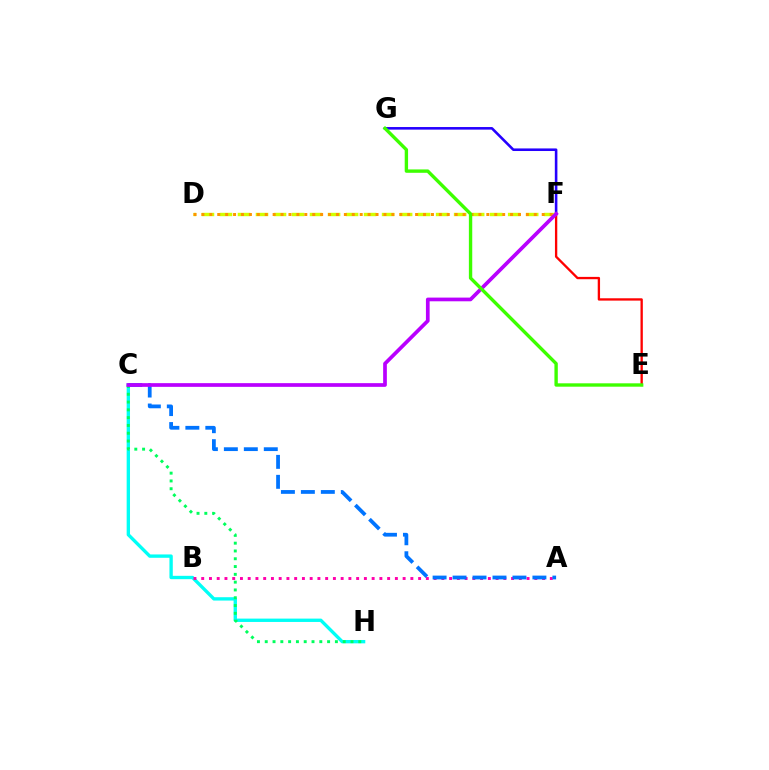{('C', 'H'): [{'color': '#00fff6', 'line_style': 'solid', 'thickness': 2.41}, {'color': '#00ff5c', 'line_style': 'dotted', 'thickness': 2.12}], ('D', 'F'): [{'color': '#d1ff00', 'line_style': 'dashed', 'thickness': 2.45}, {'color': '#ff9400', 'line_style': 'dotted', 'thickness': 2.15}], ('F', 'G'): [{'color': '#2500ff', 'line_style': 'solid', 'thickness': 1.86}], ('E', 'F'): [{'color': '#ff0000', 'line_style': 'solid', 'thickness': 1.68}], ('A', 'B'): [{'color': '#ff00ac', 'line_style': 'dotted', 'thickness': 2.1}], ('A', 'C'): [{'color': '#0074ff', 'line_style': 'dashed', 'thickness': 2.71}], ('C', 'F'): [{'color': '#b900ff', 'line_style': 'solid', 'thickness': 2.67}], ('E', 'G'): [{'color': '#3dff00', 'line_style': 'solid', 'thickness': 2.43}]}